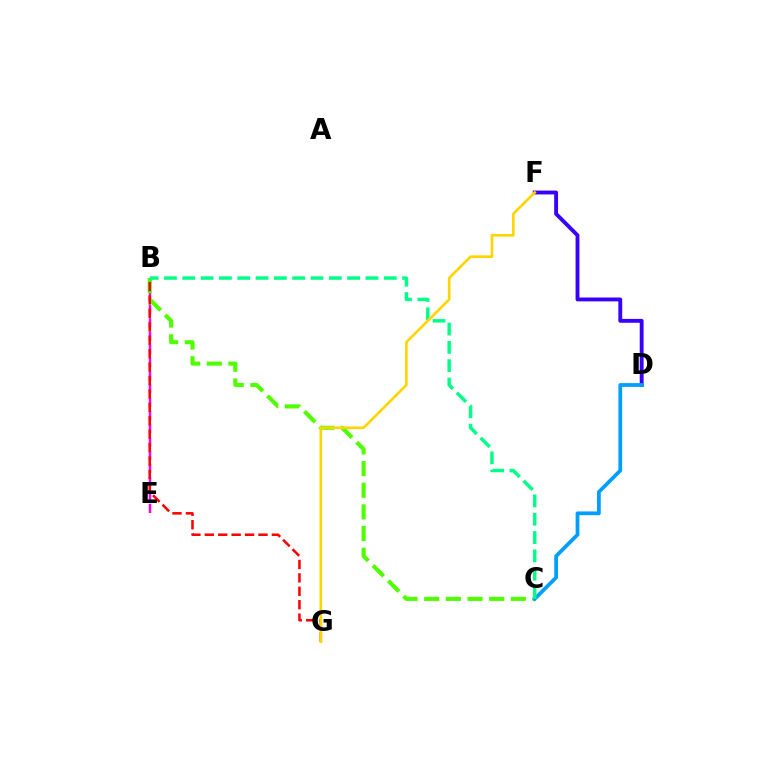{('D', 'F'): [{'color': '#3700ff', 'line_style': 'solid', 'thickness': 2.78}], ('B', 'E'): [{'color': '#ff00ed', 'line_style': 'dashed', 'thickness': 1.8}], ('B', 'C'): [{'color': '#4fff00', 'line_style': 'dashed', 'thickness': 2.94}, {'color': '#00ff86', 'line_style': 'dashed', 'thickness': 2.49}], ('B', 'G'): [{'color': '#ff0000', 'line_style': 'dashed', 'thickness': 1.82}], ('C', 'D'): [{'color': '#009eff', 'line_style': 'solid', 'thickness': 2.71}], ('F', 'G'): [{'color': '#ffd500', 'line_style': 'solid', 'thickness': 1.9}]}